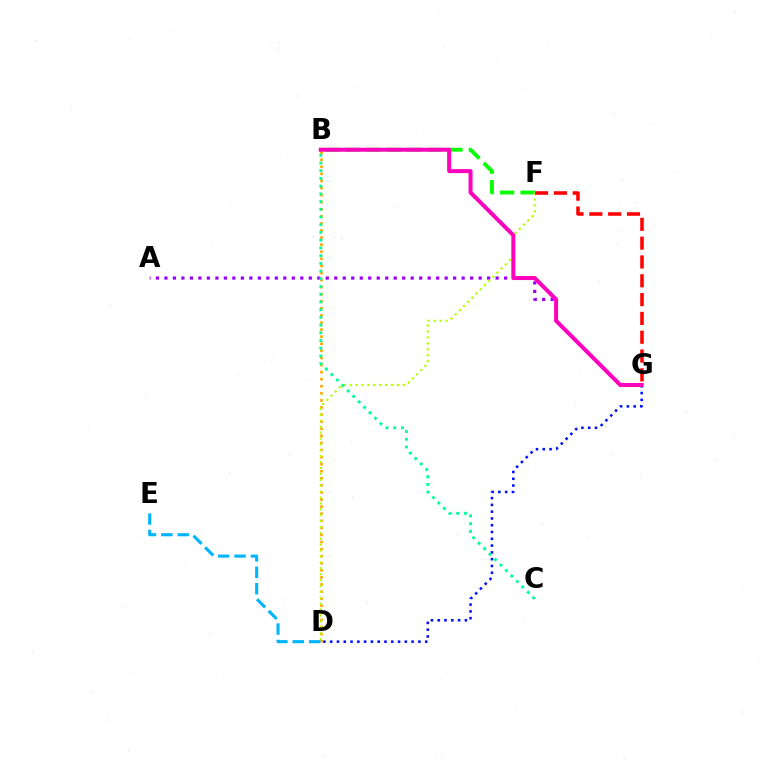{('D', 'G'): [{'color': '#0010ff', 'line_style': 'dotted', 'thickness': 1.84}], ('B', 'D'): [{'color': '#ffa500', 'line_style': 'dotted', 'thickness': 1.92}], ('B', 'F'): [{'color': '#08ff00', 'line_style': 'dashed', 'thickness': 2.78}], ('A', 'G'): [{'color': '#9b00ff', 'line_style': 'dotted', 'thickness': 2.31}], ('D', 'F'): [{'color': '#b3ff00', 'line_style': 'dotted', 'thickness': 1.6}], ('B', 'G'): [{'color': '#ff00bd', 'line_style': 'solid', 'thickness': 2.88}], ('B', 'C'): [{'color': '#00ff9d', 'line_style': 'dotted', 'thickness': 2.1}], ('F', 'G'): [{'color': '#ff0000', 'line_style': 'dashed', 'thickness': 2.56}], ('D', 'E'): [{'color': '#00b5ff', 'line_style': 'dashed', 'thickness': 2.23}]}